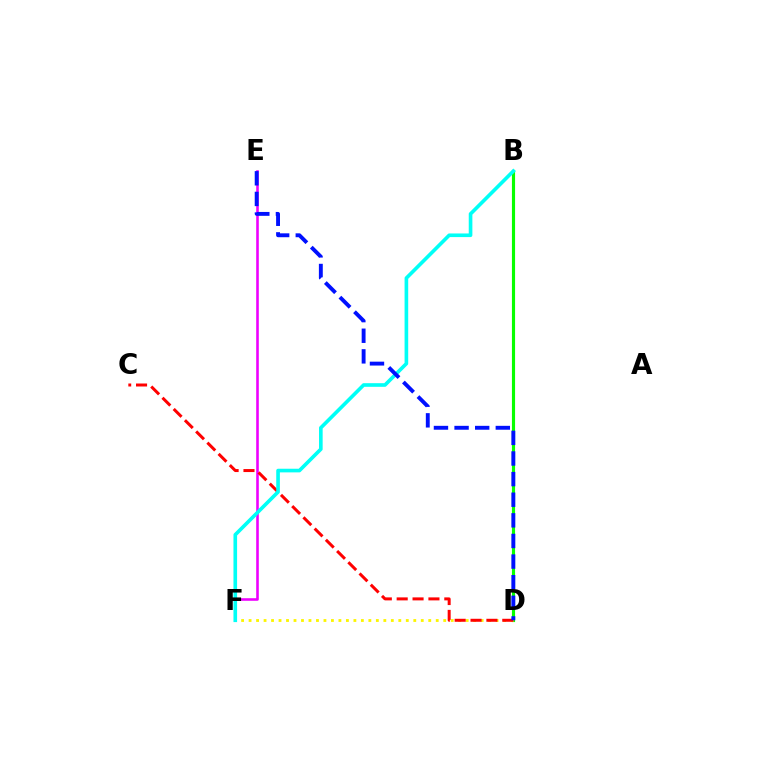{('E', 'F'): [{'color': '#ee00ff', 'line_style': 'solid', 'thickness': 1.87}], ('B', 'D'): [{'color': '#08ff00', 'line_style': 'solid', 'thickness': 2.27}], ('D', 'F'): [{'color': '#fcf500', 'line_style': 'dotted', 'thickness': 2.03}], ('C', 'D'): [{'color': '#ff0000', 'line_style': 'dashed', 'thickness': 2.16}], ('B', 'F'): [{'color': '#00fff6', 'line_style': 'solid', 'thickness': 2.62}], ('D', 'E'): [{'color': '#0010ff', 'line_style': 'dashed', 'thickness': 2.8}]}